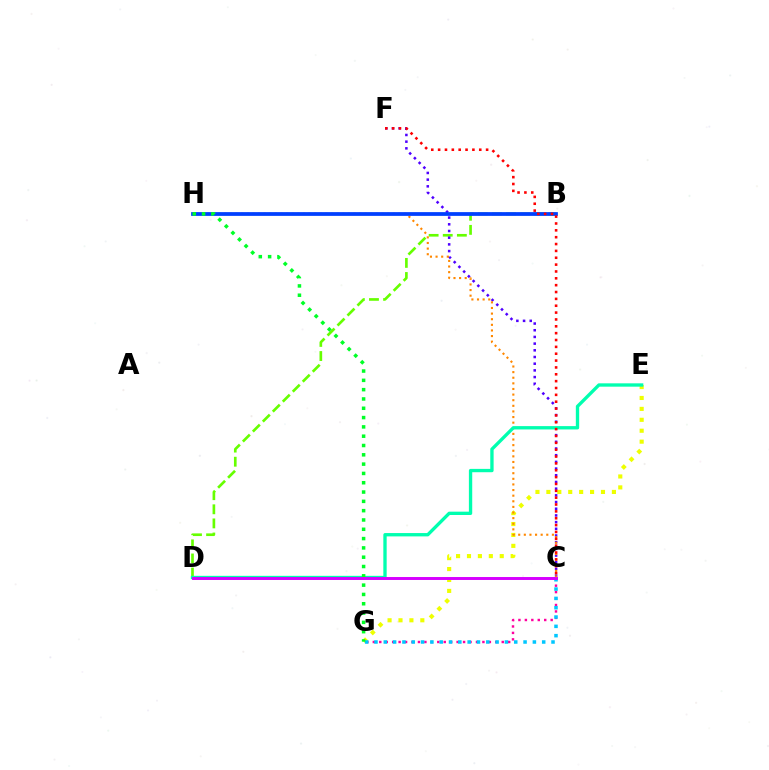{('B', 'D'): [{'color': '#66ff00', 'line_style': 'dashed', 'thickness': 1.92}], ('C', 'G'): [{'color': '#ff00a0', 'line_style': 'dotted', 'thickness': 1.75}, {'color': '#00c7ff', 'line_style': 'dotted', 'thickness': 2.53}], ('E', 'G'): [{'color': '#eeff00', 'line_style': 'dotted', 'thickness': 2.97}], ('C', 'F'): [{'color': '#4f00ff', 'line_style': 'dotted', 'thickness': 1.82}, {'color': '#ff0000', 'line_style': 'dotted', 'thickness': 1.86}], ('C', 'H'): [{'color': '#ff8800', 'line_style': 'dotted', 'thickness': 1.53}], ('D', 'E'): [{'color': '#00ffaf', 'line_style': 'solid', 'thickness': 2.4}], ('B', 'H'): [{'color': '#003fff', 'line_style': 'solid', 'thickness': 2.71}], ('G', 'H'): [{'color': '#00ff27', 'line_style': 'dotted', 'thickness': 2.53}], ('C', 'D'): [{'color': '#d600ff', 'line_style': 'solid', 'thickness': 2.12}]}